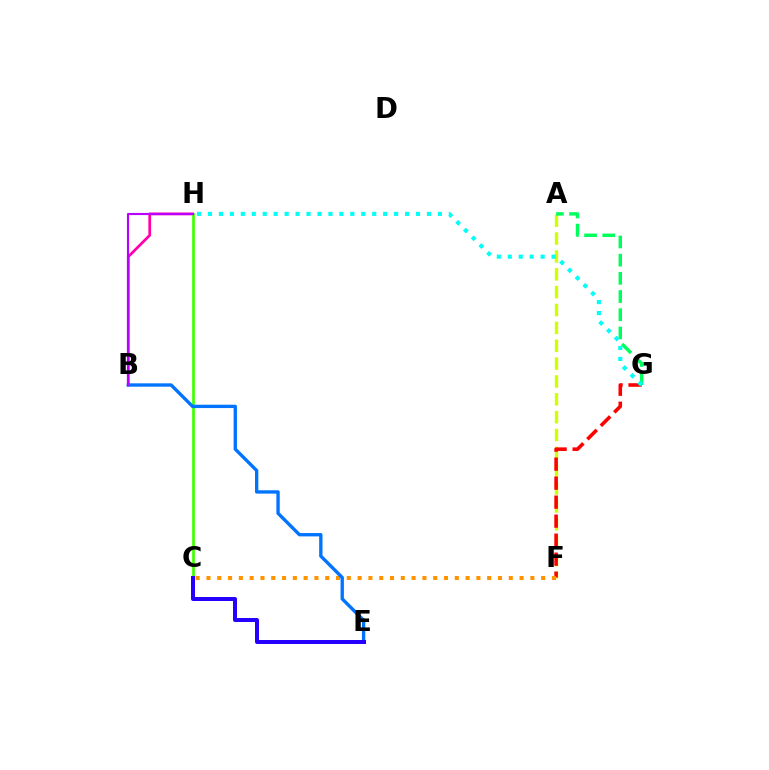{('B', 'H'): [{'color': '#ff00ac', 'line_style': 'solid', 'thickness': 1.97}, {'color': '#b900ff', 'line_style': 'solid', 'thickness': 1.54}], ('A', 'F'): [{'color': '#d1ff00', 'line_style': 'dashed', 'thickness': 2.43}], ('A', 'G'): [{'color': '#00ff5c', 'line_style': 'dashed', 'thickness': 2.47}], ('F', 'G'): [{'color': '#ff0000', 'line_style': 'dashed', 'thickness': 2.58}], ('G', 'H'): [{'color': '#00fff6', 'line_style': 'dotted', 'thickness': 2.97}], ('C', 'H'): [{'color': '#3dff00', 'line_style': 'solid', 'thickness': 1.92}], ('C', 'F'): [{'color': '#ff9400', 'line_style': 'dotted', 'thickness': 2.93}], ('B', 'E'): [{'color': '#0074ff', 'line_style': 'solid', 'thickness': 2.41}], ('C', 'E'): [{'color': '#2500ff', 'line_style': 'solid', 'thickness': 2.88}]}